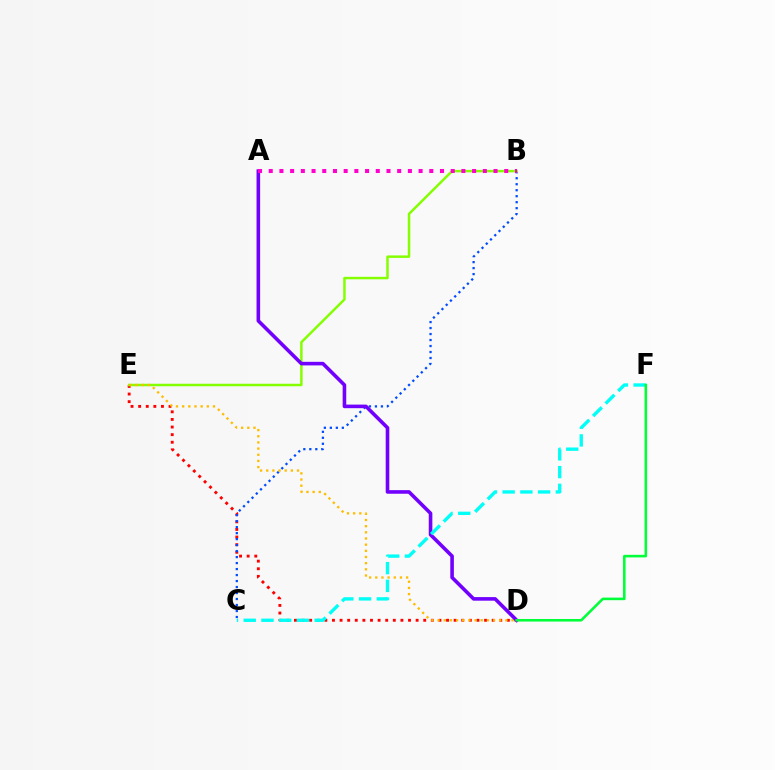{('D', 'E'): [{'color': '#ff0000', 'line_style': 'dotted', 'thickness': 2.07}, {'color': '#ffbd00', 'line_style': 'dotted', 'thickness': 1.68}], ('B', 'C'): [{'color': '#004bff', 'line_style': 'dotted', 'thickness': 1.63}], ('B', 'E'): [{'color': '#84ff00', 'line_style': 'solid', 'thickness': 1.78}], ('A', 'D'): [{'color': '#7200ff', 'line_style': 'solid', 'thickness': 2.58}], ('C', 'F'): [{'color': '#00fff6', 'line_style': 'dashed', 'thickness': 2.41}], ('D', 'F'): [{'color': '#00ff39', 'line_style': 'solid', 'thickness': 1.85}], ('A', 'B'): [{'color': '#ff00cf', 'line_style': 'dotted', 'thickness': 2.91}]}